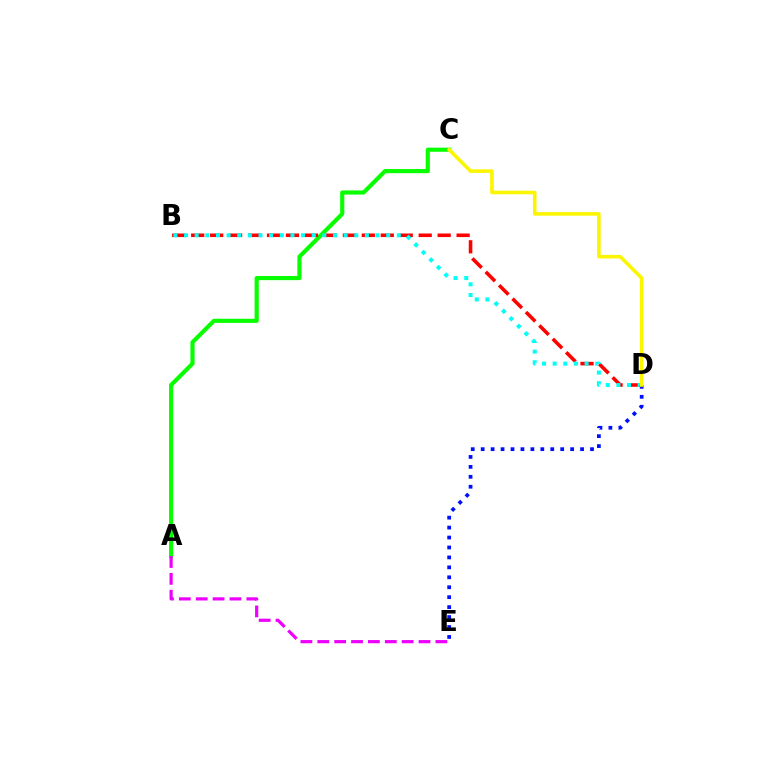{('A', 'C'): [{'color': '#08ff00', 'line_style': 'solid', 'thickness': 2.99}], ('B', 'D'): [{'color': '#ff0000', 'line_style': 'dashed', 'thickness': 2.58}, {'color': '#00fff6', 'line_style': 'dotted', 'thickness': 2.89}], ('A', 'E'): [{'color': '#ee00ff', 'line_style': 'dashed', 'thickness': 2.29}], ('D', 'E'): [{'color': '#0010ff', 'line_style': 'dotted', 'thickness': 2.7}], ('C', 'D'): [{'color': '#fcf500', 'line_style': 'solid', 'thickness': 2.58}]}